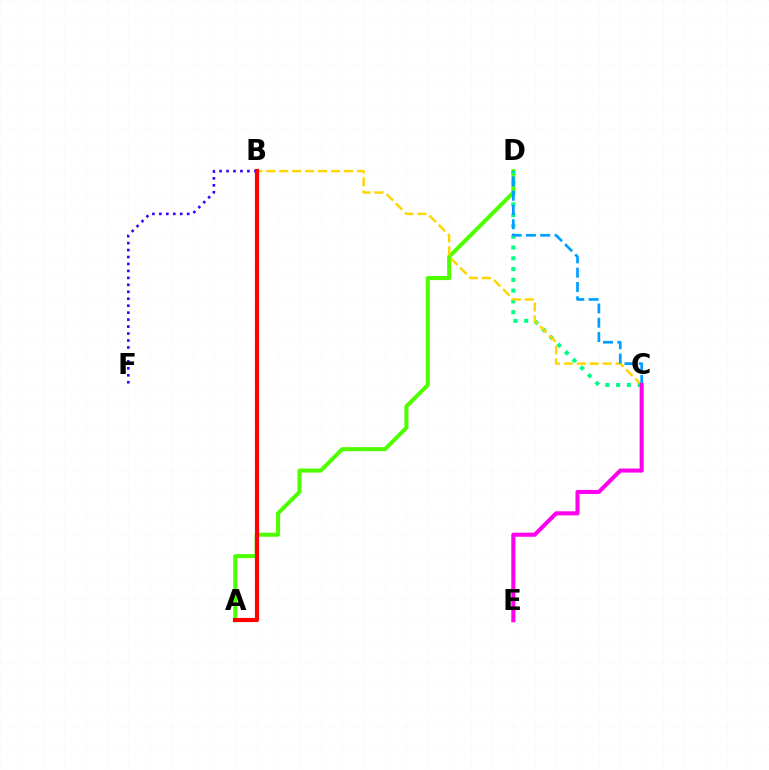{('A', 'D'): [{'color': '#4fff00', 'line_style': 'solid', 'thickness': 2.91}], ('B', 'F'): [{'color': '#3700ff', 'line_style': 'dotted', 'thickness': 1.89}], ('C', 'D'): [{'color': '#00ff86', 'line_style': 'dotted', 'thickness': 2.93}, {'color': '#009eff', 'line_style': 'dashed', 'thickness': 1.94}], ('B', 'C'): [{'color': '#ffd500', 'line_style': 'dashed', 'thickness': 1.76}], ('A', 'B'): [{'color': '#ff0000', 'line_style': 'solid', 'thickness': 2.99}], ('C', 'E'): [{'color': '#ff00ed', 'line_style': 'solid', 'thickness': 2.93}]}